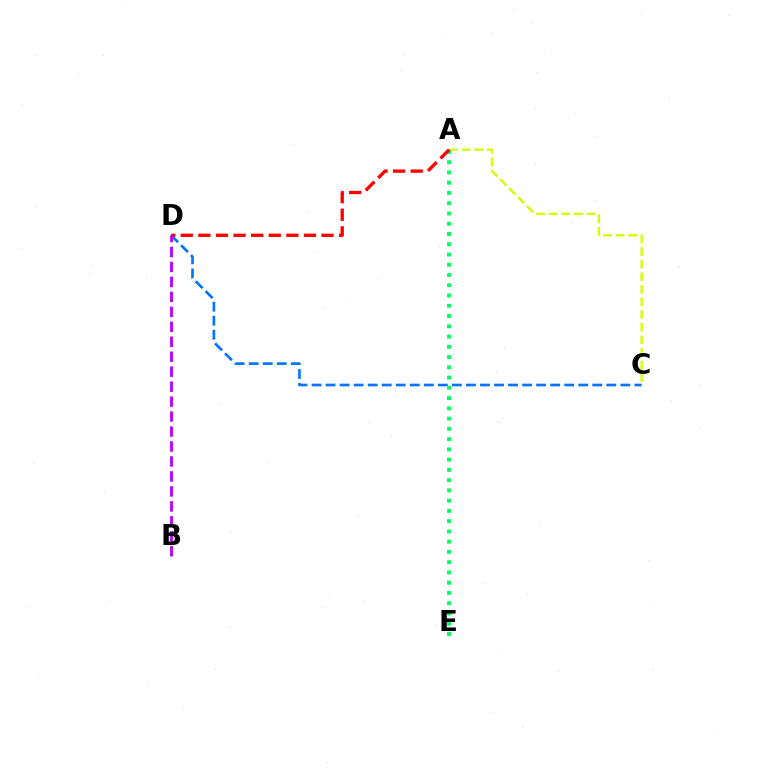{('C', 'D'): [{'color': '#0074ff', 'line_style': 'dashed', 'thickness': 1.91}], ('A', 'C'): [{'color': '#d1ff00', 'line_style': 'dashed', 'thickness': 1.71}], ('A', 'E'): [{'color': '#00ff5c', 'line_style': 'dotted', 'thickness': 2.79}], ('A', 'D'): [{'color': '#ff0000', 'line_style': 'dashed', 'thickness': 2.39}], ('B', 'D'): [{'color': '#b900ff', 'line_style': 'dashed', 'thickness': 2.03}]}